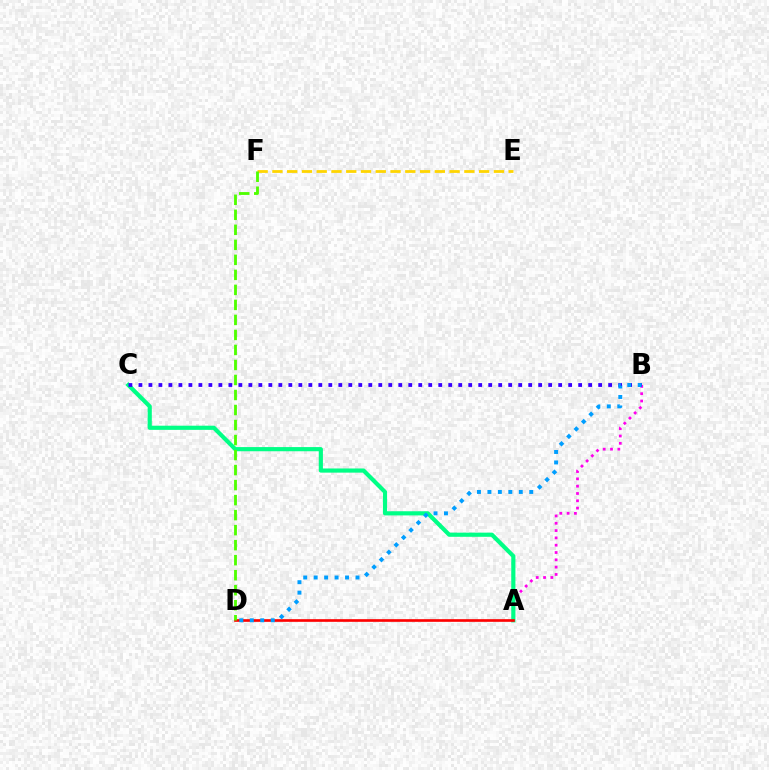{('E', 'F'): [{'color': '#ffd500', 'line_style': 'dashed', 'thickness': 2.01}], ('A', 'B'): [{'color': '#ff00ed', 'line_style': 'dotted', 'thickness': 1.99}], ('A', 'C'): [{'color': '#00ff86', 'line_style': 'solid', 'thickness': 3.0}], ('B', 'C'): [{'color': '#3700ff', 'line_style': 'dotted', 'thickness': 2.72}], ('A', 'D'): [{'color': '#ff0000', 'line_style': 'solid', 'thickness': 1.92}], ('B', 'D'): [{'color': '#009eff', 'line_style': 'dotted', 'thickness': 2.84}], ('D', 'F'): [{'color': '#4fff00', 'line_style': 'dashed', 'thickness': 2.04}]}